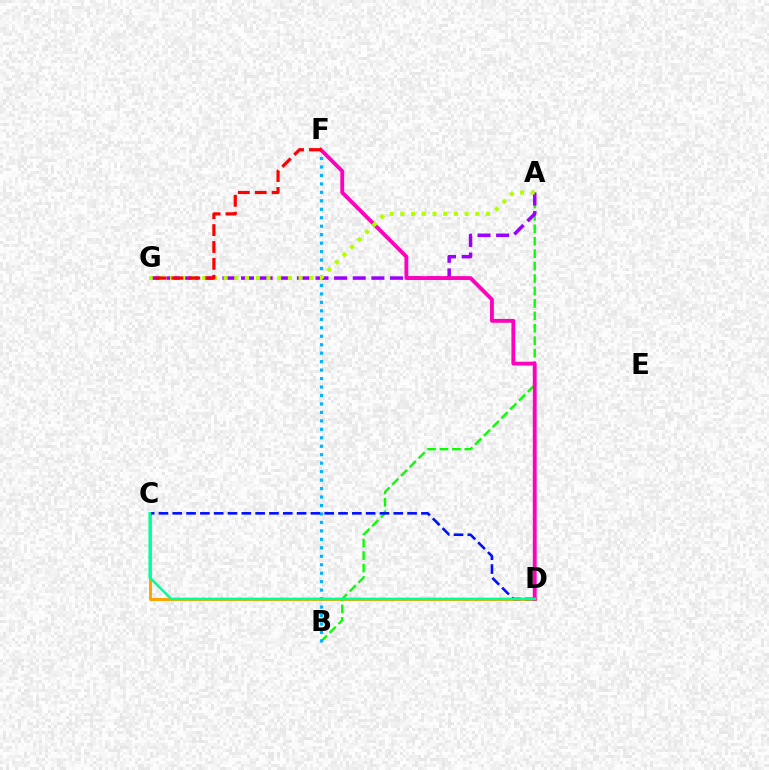{('C', 'D'): [{'color': '#ffa500', 'line_style': 'solid', 'thickness': 2.16}, {'color': '#0010ff', 'line_style': 'dashed', 'thickness': 1.88}, {'color': '#00ff9d', 'line_style': 'solid', 'thickness': 1.85}], ('A', 'B'): [{'color': '#08ff00', 'line_style': 'dashed', 'thickness': 1.69}], ('A', 'G'): [{'color': '#9b00ff', 'line_style': 'dashed', 'thickness': 2.53}, {'color': '#b3ff00', 'line_style': 'dotted', 'thickness': 2.91}], ('B', 'F'): [{'color': '#00b5ff', 'line_style': 'dotted', 'thickness': 2.3}], ('D', 'F'): [{'color': '#ff00bd', 'line_style': 'solid', 'thickness': 2.77}], ('F', 'G'): [{'color': '#ff0000', 'line_style': 'dashed', 'thickness': 2.29}]}